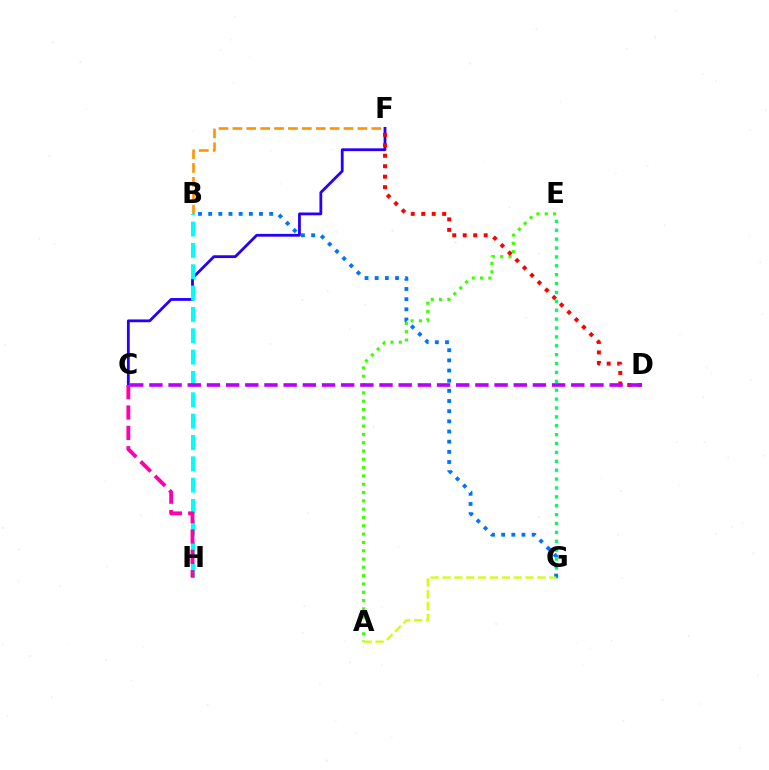{('B', 'F'): [{'color': '#ff9400', 'line_style': 'dashed', 'thickness': 1.89}], ('C', 'F'): [{'color': '#2500ff', 'line_style': 'solid', 'thickness': 2.01}], ('E', 'G'): [{'color': '#00ff5c', 'line_style': 'dotted', 'thickness': 2.41}], ('A', 'E'): [{'color': '#3dff00', 'line_style': 'dotted', 'thickness': 2.26}], ('D', 'F'): [{'color': '#ff0000', 'line_style': 'dotted', 'thickness': 2.85}], ('B', 'H'): [{'color': '#00fff6', 'line_style': 'dashed', 'thickness': 2.9}], ('B', 'G'): [{'color': '#0074ff', 'line_style': 'dotted', 'thickness': 2.76}], ('C', 'H'): [{'color': '#ff00ac', 'line_style': 'dashed', 'thickness': 2.77}], ('C', 'D'): [{'color': '#b900ff', 'line_style': 'dashed', 'thickness': 2.6}], ('A', 'G'): [{'color': '#d1ff00', 'line_style': 'dashed', 'thickness': 1.61}]}